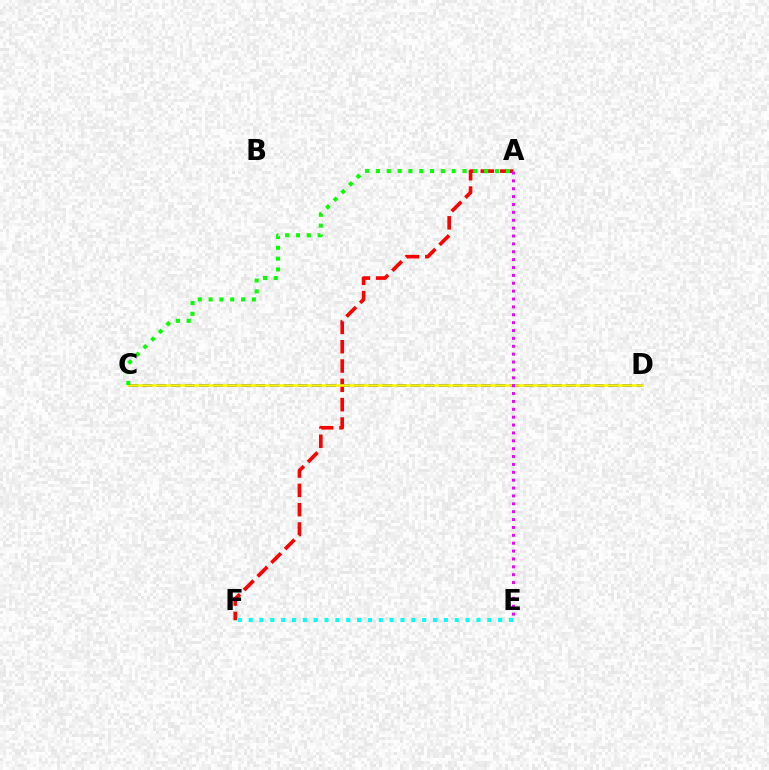{('C', 'D'): [{'color': '#0010ff', 'line_style': 'dashed', 'thickness': 1.92}, {'color': '#fcf500', 'line_style': 'solid', 'thickness': 1.84}], ('A', 'F'): [{'color': '#ff0000', 'line_style': 'dashed', 'thickness': 2.63}], ('A', 'E'): [{'color': '#ee00ff', 'line_style': 'dotted', 'thickness': 2.14}], ('A', 'C'): [{'color': '#08ff00', 'line_style': 'dotted', 'thickness': 2.94}], ('E', 'F'): [{'color': '#00fff6', 'line_style': 'dotted', 'thickness': 2.95}]}